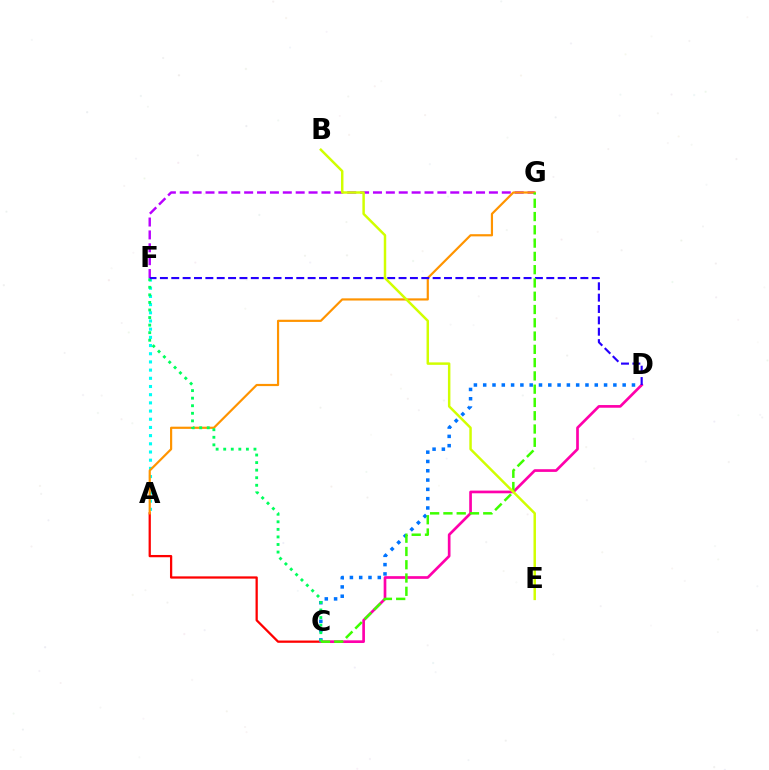{('A', 'C'): [{'color': '#ff0000', 'line_style': 'solid', 'thickness': 1.63}], ('C', 'D'): [{'color': '#0074ff', 'line_style': 'dotted', 'thickness': 2.53}, {'color': '#ff00ac', 'line_style': 'solid', 'thickness': 1.93}], ('A', 'F'): [{'color': '#00fff6', 'line_style': 'dotted', 'thickness': 2.22}], ('F', 'G'): [{'color': '#b900ff', 'line_style': 'dashed', 'thickness': 1.75}], ('A', 'G'): [{'color': '#ff9400', 'line_style': 'solid', 'thickness': 1.57}], ('C', 'F'): [{'color': '#00ff5c', 'line_style': 'dotted', 'thickness': 2.06}], ('D', 'F'): [{'color': '#2500ff', 'line_style': 'dashed', 'thickness': 1.54}], ('C', 'G'): [{'color': '#3dff00', 'line_style': 'dashed', 'thickness': 1.8}], ('B', 'E'): [{'color': '#d1ff00', 'line_style': 'solid', 'thickness': 1.78}]}